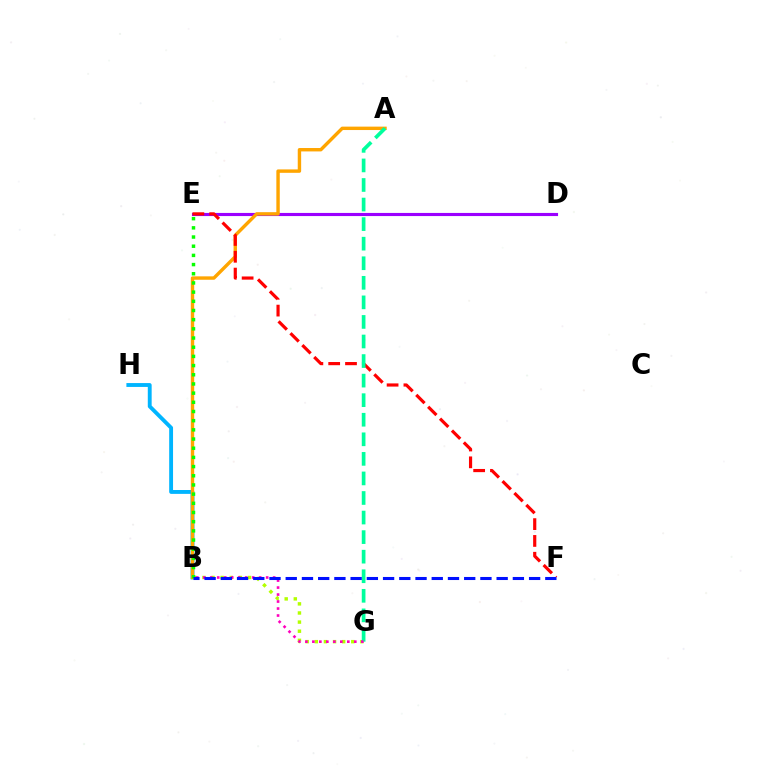{('B', 'H'): [{'color': '#00b5ff', 'line_style': 'solid', 'thickness': 2.78}], ('D', 'E'): [{'color': '#9b00ff', 'line_style': 'solid', 'thickness': 2.25}], ('A', 'B'): [{'color': '#ffa500', 'line_style': 'solid', 'thickness': 2.45}], ('B', 'G'): [{'color': '#b3ff00', 'line_style': 'dotted', 'thickness': 2.48}, {'color': '#ff00bd', 'line_style': 'dotted', 'thickness': 1.9}], ('B', 'E'): [{'color': '#08ff00', 'line_style': 'dotted', 'thickness': 2.49}], ('E', 'F'): [{'color': '#ff0000', 'line_style': 'dashed', 'thickness': 2.28}], ('A', 'G'): [{'color': '#00ff9d', 'line_style': 'dashed', 'thickness': 2.66}], ('B', 'F'): [{'color': '#0010ff', 'line_style': 'dashed', 'thickness': 2.2}]}